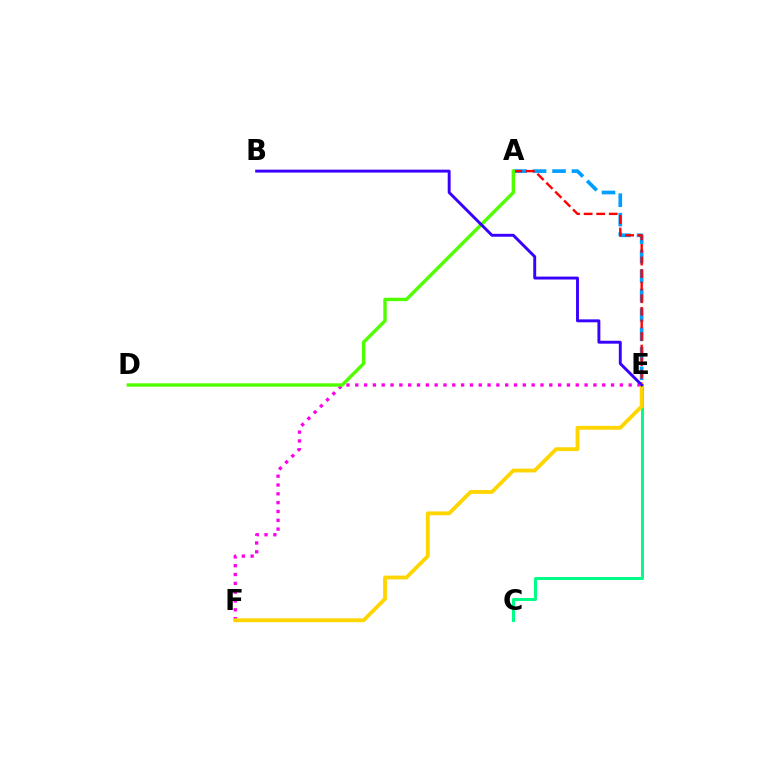{('C', 'E'): [{'color': '#00ff86', 'line_style': 'solid', 'thickness': 2.16}], ('A', 'E'): [{'color': '#009eff', 'line_style': 'dashed', 'thickness': 2.64}, {'color': '#ff0000', 'line_style': 'dashed', 'thickness': 1.71}], ('E', 'F'): [{'color': '#ff00ed', 'line_style': 'dotted', 'thickness': 2.4}, {'color': '#ffd500', 'line_style': 'solid', 'thickness': 2.76}], ('A', 'D'): [{'color': '#4fff00', 'line_style': 'solid', 'thickness': 2.45}], ('B', 'E'): [{'color': '#3700ff', 'line_style': 'solid', 'thickness': 2.1}]}